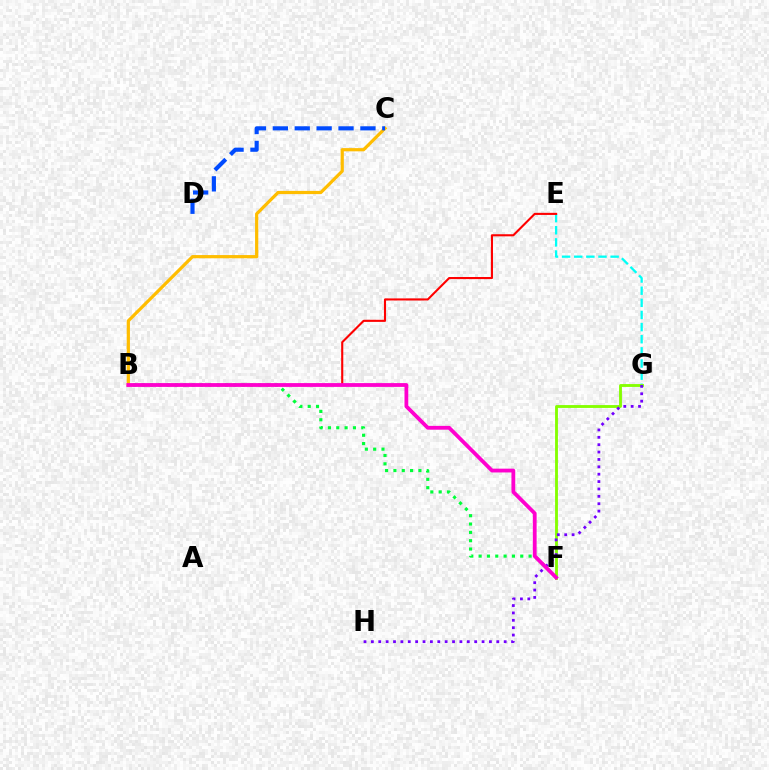{('E', 'G'): [{'color': '#00fff6', 'line_style': 'dashed', 'thickness': 1.65}], ('B', 'E'): [{'color': '#ff0000', 'line_style': 'solid', 'thickness': 1.51}], ('F', 'G'): [{'color': '#84ff00', 'line_style': 'solid', 'thickness': 2.05}], ('B', 'C'): [{'color': '#ffbd00', 'line_style': 'solid', 'thickness': 2.31}], ('C', 'D'): [{'color': '#004bff', 'line_style': 'dashed', 'thickness': 2.97}], ('G', 'H'): [{'color': '#7200ff', 'line_style': 'dotted', 'thickness': 2.0}], ('B', 'F'): [{'color': '#00ff39', 'line_style': 'dotted', 'thickness': 2.26}, {'color': '#ff00cf', 'line_style': 'solid', 'thickness': 2.73}]}